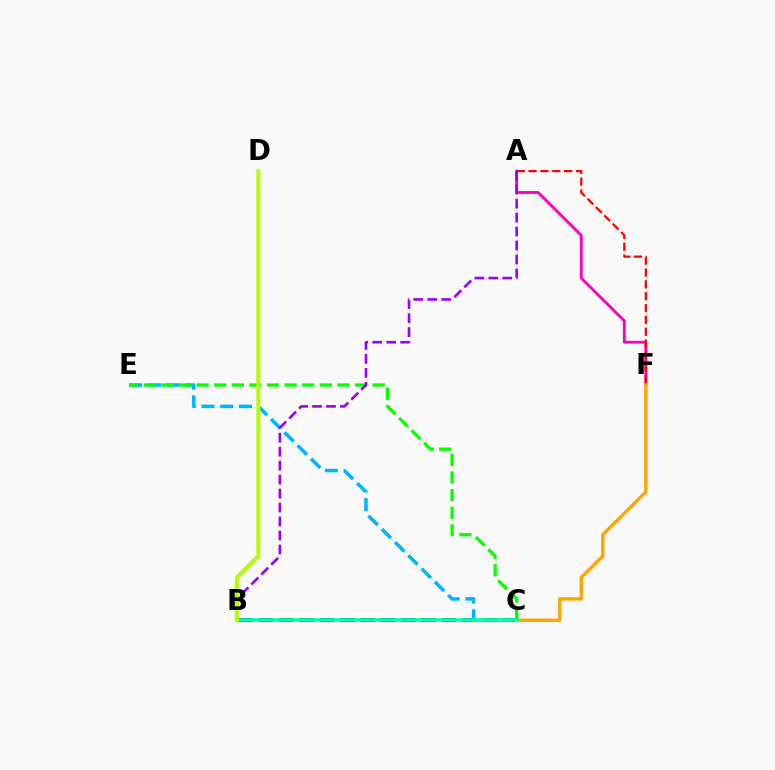{('A', 'F'): [{'color': '#ff00bd', 'line_style': 'solid', 'thickness': 2.06}, {'color': '#ff0000', 'line_style': 'dashed', 'thickness': 1.61}], ('B', 'C'): [{'color': '#0010ff', 'line_style': 'dashed', 'thickness': 2.76}, {'color': '#00ff9d', 'line_style': 'solid', 'thickness': 2.54}], ('C', 'E'): [{'color': '#00b5ff', 'line_style': 'dashed', 'thickness': 2.54}, {'color': '#08ff00', 'line_style': 'dashed', 'thickness': 2.39}], ('C', 'F'): [{'color': '#ffa500', 'line_style': 'solid', 'thickness': 2.41}], ('A', 'B'): [{'color': '#9b00ff', 'line_style': 'dashed', 'thickness': 1.9}], ('B', 'D'): [{'color': '#b3ff00', 'line_style': 'solid', 'thickness': 2.88}]}